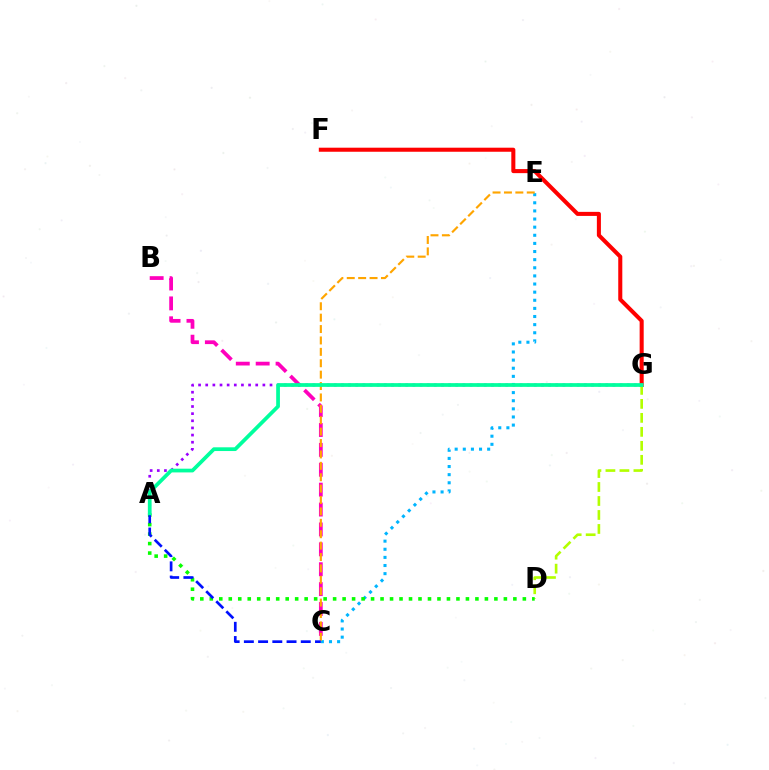{('F', 'G'): [{'color': '#ff0000', 'line_style': 'solid', 'thickness': 2.92}], ('B', 'C'): [{'color': '#ff00bd', 'line_style': 'dashed', 'thickness': 2.7}], ('D', 'G'): [{'color': '#b3ff00', 'line_style': 'dashed', 'thickness': 1.9}], ('A', 'G'): [{'color': '#9b00ff', 'line_style': 'dotted', 'thickness': 1.94}, {'color': '#00ff9d', 'line_style': 'solid', 'thickness': 2.69}], ('C', 'E'): [{'color': '#00b5ff', 'line_style': 'dotted', 'thickness': 2.21}, {'color': '#ffa500', 'line_style': 'dashed', 'thickness': 1.55}], ('A', 'D'): [{'color': '#08ff00', 'line_style': 'dotted', 'thickness': 2.58}], ('A', 'C'): [{'color': '#0010ff', 'line_style': 'dashed', 'thickness': 1.93}]}